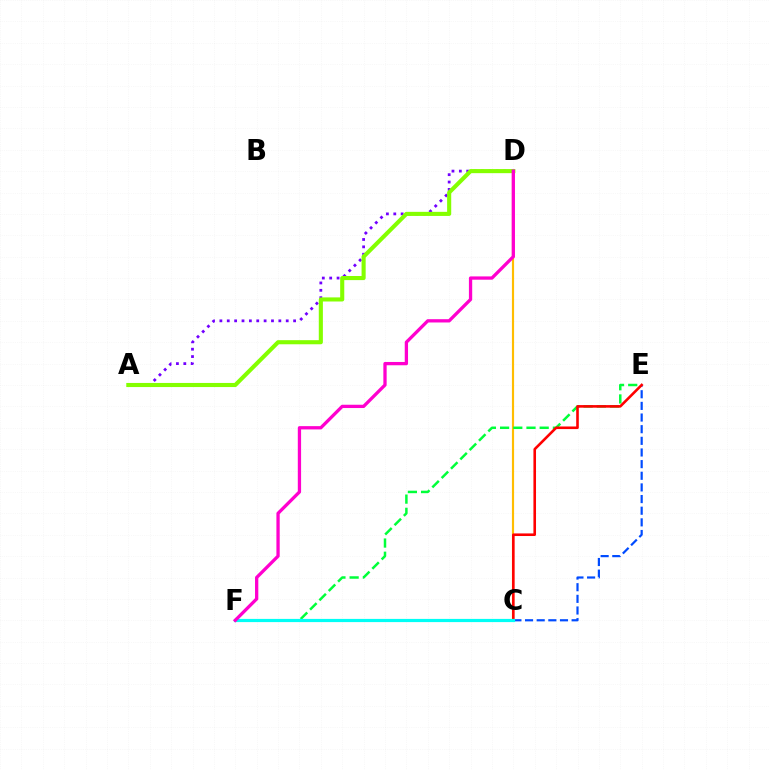{('A', 'D'): [{'color': '#7200ff', 'line_style': 'dotted', 'thickness': 2.0}, {'color': '#84ff00', 'line_style': 'solid', 'thickness': 2.95}], ('C', 'D'): [{'color': '#ffbd00', 'line_style': 'solid', 'thickness': 1.56}], ('C', 'E'): [{'color': '#004bff', 'line_style': 'dashed', 'thickness': 1.58}, {'color': '#ff0000', 'line_style': 'solid', 'thickness': 1.87}], ('E', 'F'): [{'color': '#00ff39', 'line_style': 'dashed', 'thickness': 1.79}], ('C', 'F'): [{'color': '#00fff6', 'line_style': 'solid', 'thickness': 2.3}], ('D', 'F'): [{'color': '#ff00cf', 'line_style': 'solid', 'thickness': 2.37}]}